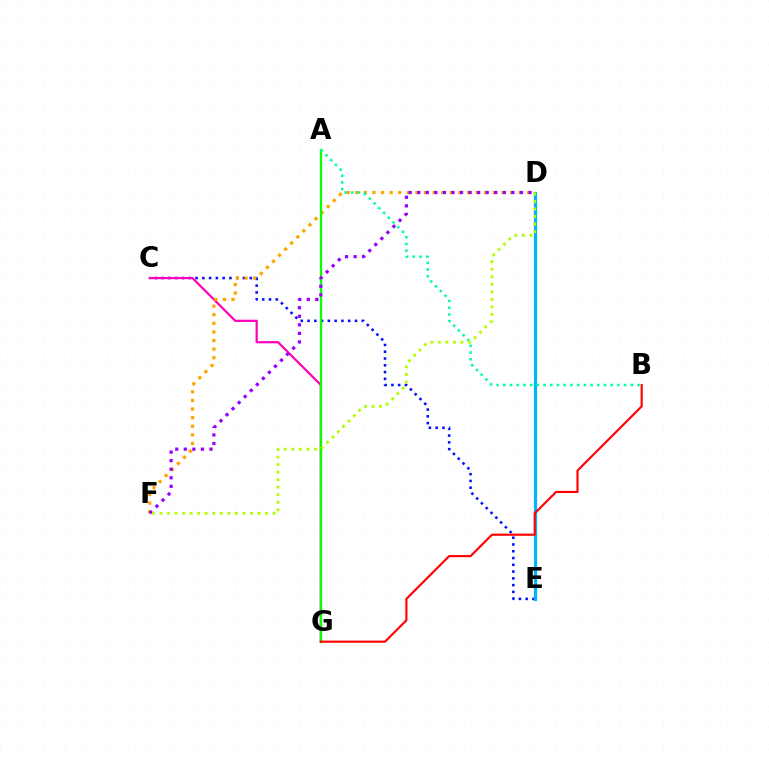{('C', 'E'): [{'color': '#0010ff', 'line_style': 'dotted', 'thickness': 1.84}], ('C', 'G'): [{'color': '#ff00bd', 'line_style': 'solid', 'thickness': 1.6}], ('D', 'F'): [{'color': '#ffa500', 'line_style': 'dotted', 'thickness': 2.34}, {'color': '#9b00ff', 'line_style': 'dotted', 'thickness': 2.33}, {'color': '#b3ff00', 'line_style': 'dotted', 'thickness': 2.05}], ('D', 'E'): [{'color': '#00b5ff', 'line_style': 'solid', 'thickness': 2.31}], ('A', 'G'): [{'color': '#08ff00', 'line_style': 'solid', 'thickness': 1.65}], ('A', 'B'): [{'color': '#00ff9d', 'line_style': 'dotted', 'thickness': 1.82}], ('B', 'G'): [{'color': '#ff0000', 'line_style': 'solid', 'thickness': 1.54}]}